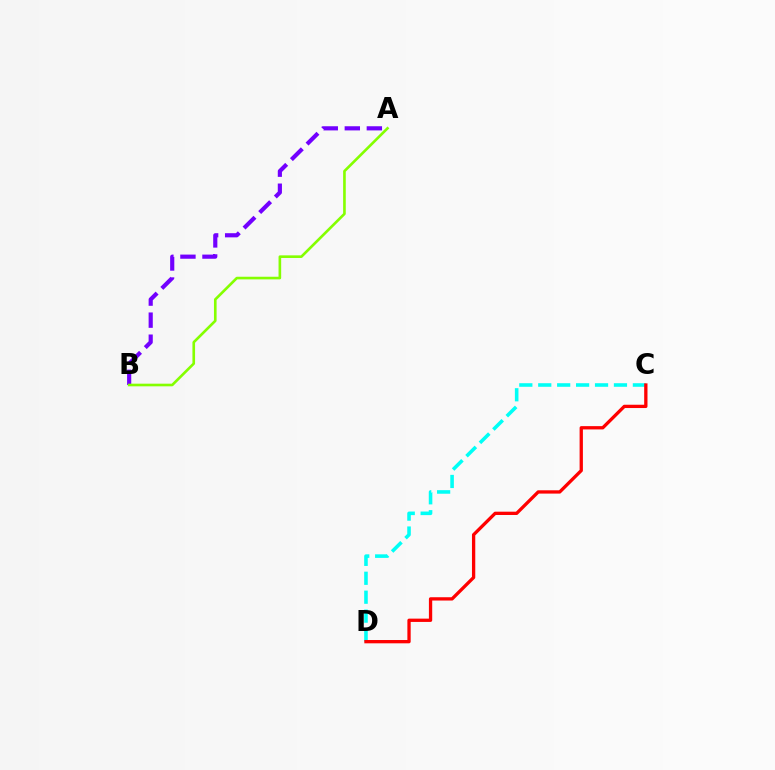{('A', 'B'): [{'color': '#7200ff', 'line_style': 'dashed', 'thickness': 2.99}, {'color': '#84ff00', 'line_style': 'solid', 'thickness': 1.89}], ('C', 'D'): [{'color': '#00fff6', 'line_style': 'dashed', 'thickness': 2.57}, {'color': '#ff0000', 'line_style': 'solid', 'thickness': 2.38}]}